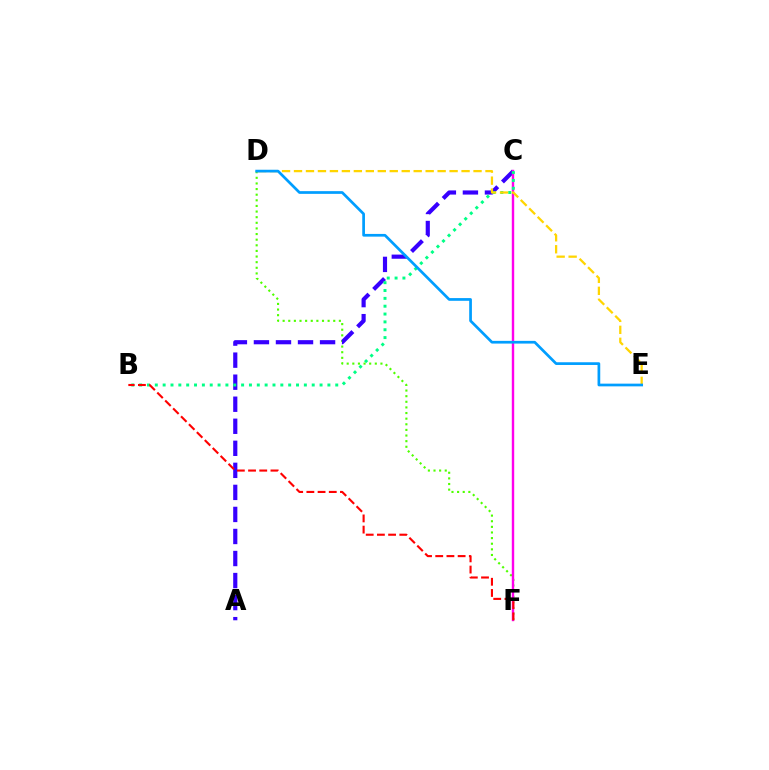{('D', 'F'): [{'color': '#4fff00', 'line_style': 'dotted', 'thickness': 1.53}], ('A', 'C'): [{'color': '#3700ff', 'line_style': 'dashed', 'thickness': 2.99}], ('C', 'F'): [{'color': '#ff00ed', 'line_style': 'solid', 'thickness': 1.73}], ('B', 'C'): [{'color': '#00ff86', 'line_style': 'dotted', 'thickness': 2.13}], ('D', 'E'): [{'color': '#ffd500', 'line_style': 'dashed', 'thickness': 1.63}, {'color': '#009eff', 'line_style': 'solid', 'thickness': 1.95}], ('B', 'F'): [{'color': '#ff0000', 'line_style': 'dashed', 'thickness': 1.52}]}